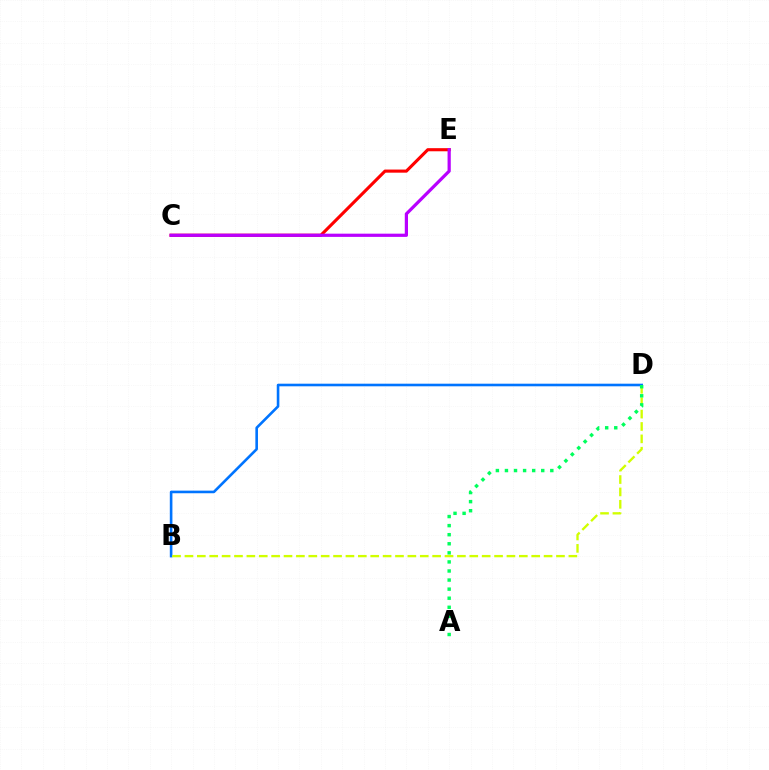{('B', 'D'): [{'color': '#0074ff', 'line_style': 'solid', 'thickness': 1.88}, {'color': '#d1ff00', 'line_style': 'dashed', 'thickness': 1.68}], ('A', 'D'): [{'color': '#00ff5c', 'line_style': 'dotted', 'thickness': 2.47}], ('C', 'E'): [{'color': '#ff0000', 'line_style': 'solid', 'thickness': 2.24}, {'color': '#b900ff', 'line_style': 'solid', 'thickness': 2.32}]}